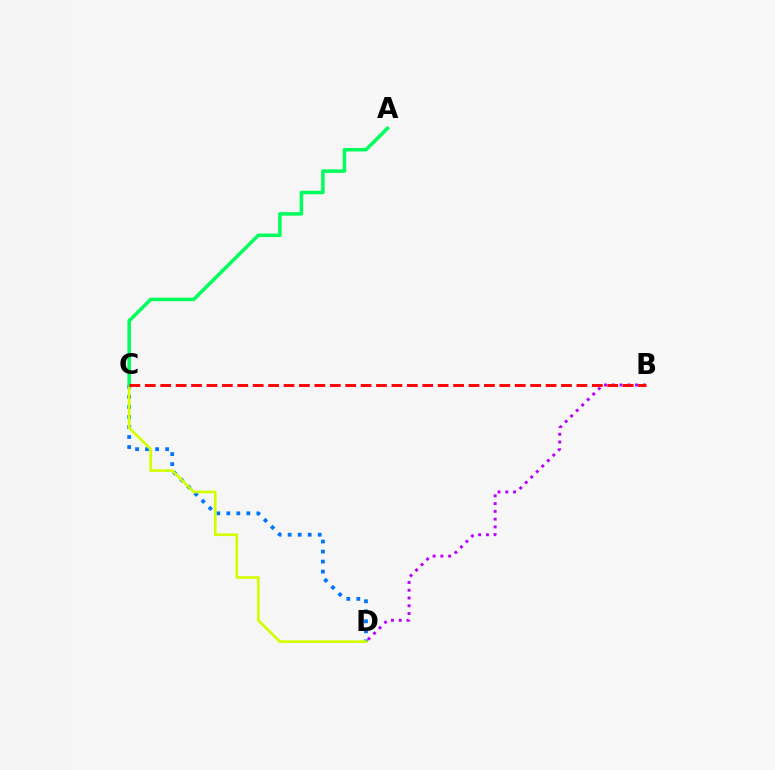{('B', 'D'): [{'color': '#b900ff', 'line_style': 'dotted', 'thickness': 2.11}], ('C', 'D'): [{'color': '#0074ff', 'line_style': 'dotted', 'thickness': 2.72}, {'color': '#d1ff00', 'line_style': 'solid', 'thickness': 1.93}], ('A', 'C'): [{'color': '#00ff5c', 'line_style': 'solid', 'thickness': 2.54}], ('B', 'C'): [{'color': '#ff0000', 'line_style': 'dashed', 'thickness': 2.09}]}